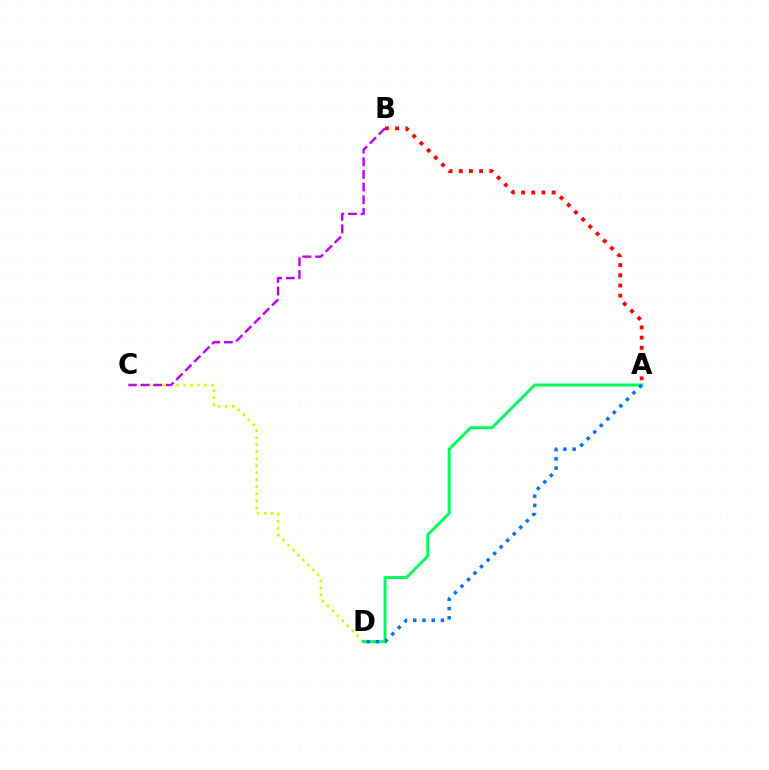{('C', 'D'): [{'color': '#d1ff00', 'line_style': 'dotted', 'thickness': 1.91}], ('B', 'C'): [{'color': '#b900ff', 'line_style': 'dashed', 'thickness': 1.72}], ('A', 'D'): [{'color': '#00ff5c', 'line_style': 'solid', 'thickness': 2.14}, {'color': '#0074ff', 'line_style': 'dotted', 'thickness': 2.51}], ('A', 'B'): [{'color': '#ff0000', 'line_style': 'dotted', 'thickness': 2.76}]}